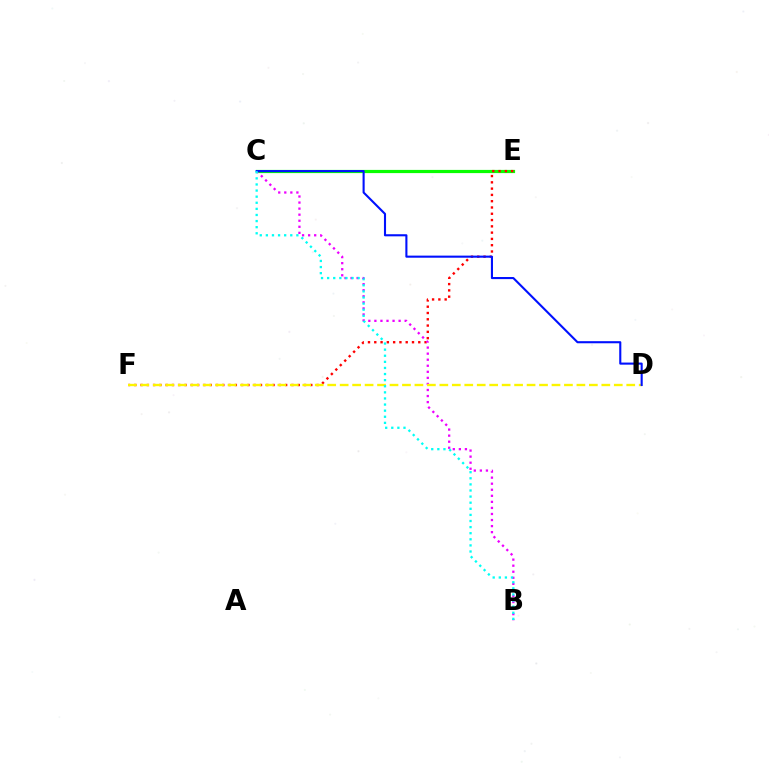{('C', 'E'): [{'color': '#08ff00', 'line_style': 'solid', 'thickness': 2.3}], ('E', 'F'): [{'color': '#ff0000', 'line_style': 'dotted', 'thickness': 1.71}], ('B', 'C'): [{'color': '#ee00ff', 'line_style': 'dotted', 'thickness': 1.65}, {'color': '#00fff6', 'line_style': 'dotted', 'thickness': 1.66}], ('D', 'F'): [{'color': '#fcf500', 'line_style': 'dashed', 'thickness': 1.69}], ('C', 'D'): [{'color': '#0010ff', 'line_style': 'solid', 'thickness': 1.51}]}